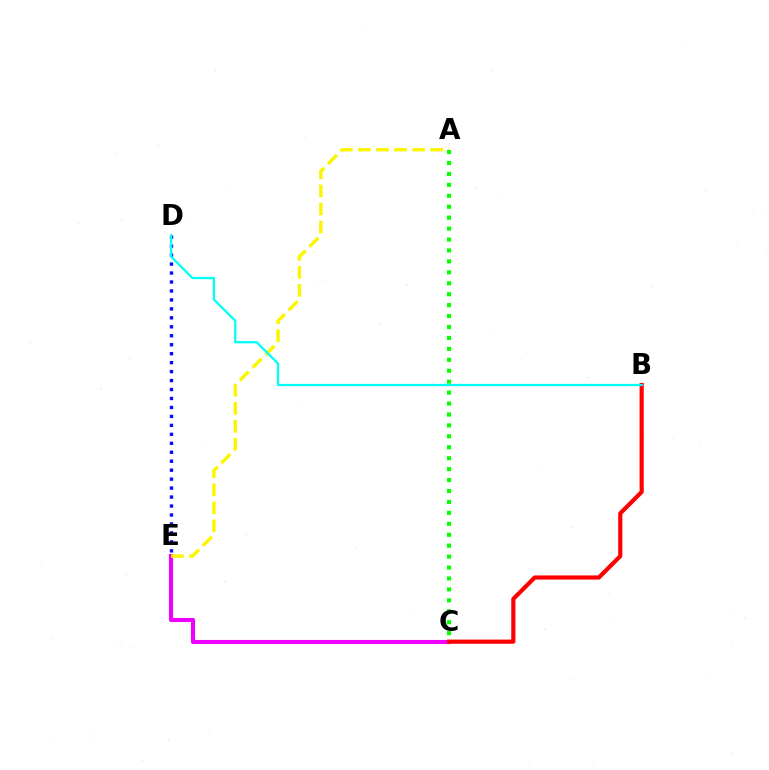{('C', 'E'): [{'color': '#ee00ff', 'line_style': 'solid', 'thickness': 2.96}], ('B', 'C'): [{'color': '#ff0000', 'line_style': 'solid', 'thickness': 3.0}], ('A', 'E'): [{'color': '#fcf500', 'line_style': 'dashed', 'thickness': 2.45}], ('A', 'C'): [{'color': '#08ff00', 'line_style': 'dotted', 'thickness': 2.97}], ('D', 'E'): [{'color': '#0010ff', 'line_style': 'dotted', 'thickness': 2.43}], ('B', 'D'): [{'color': '#00fff6', 'line_style': 'solid', 'thickness': 1.63}]}